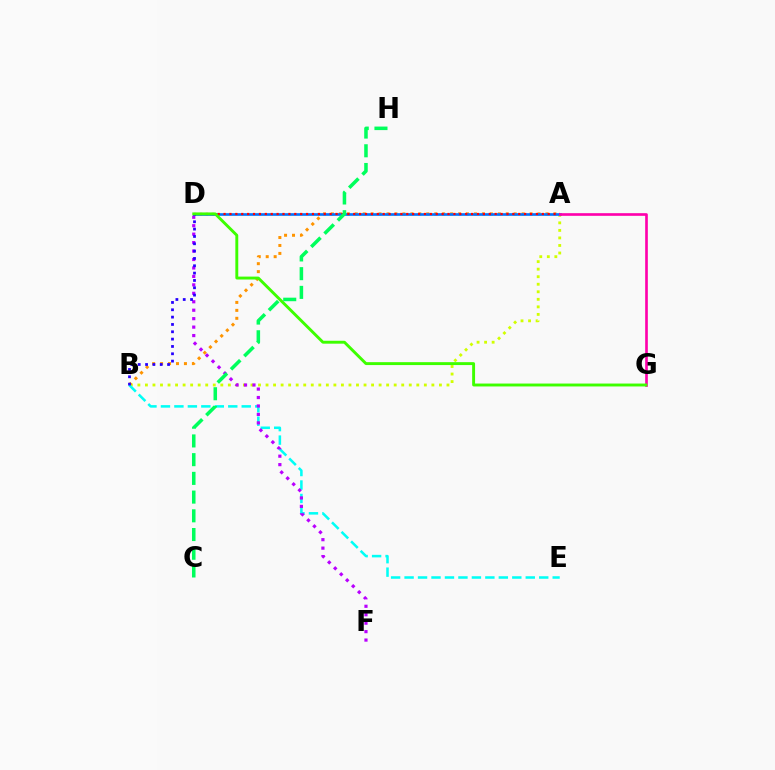{('A', 'B'): [{'color': '#d1ff00', 'line_style': 'dotted', 'thickness': 2.05}, {'color': '#ff9400', 'line_style': 'dotted', 'thickness': 2.16}], ('B', 'E'): [{'color': '#00fff6', 'line_style': 'dashed', 'thickness': 1.83}], ('A', 'D'): [{'color': '#0074ff', 'line_style': 'solid', 'thickness': 1.9}, {'color': '#ff0000', 'line_style': 'dotted', 'thickness': 1.6}], ('D', 'F'): [{'color': '#b900ff', 'line_style': 'dotted', 'thickness': 2.3}], ('A', 'G'): [{'color': '#ff00ac', 'line_style': 'solid', 'thickness': 1.9}], ('B', 'D'): [{'color': '#2500ff', 'line_style': 'dotted', 'thickness': 1.99}], ('C', 'H'): [{'color': '#00ff5c', 'line_style': 'dashed', 'thickness': 2.54}], ('D', 'G'): [{'color': '#3dff00', 'line_style': 'solid', 'thickness': 2.09}]}